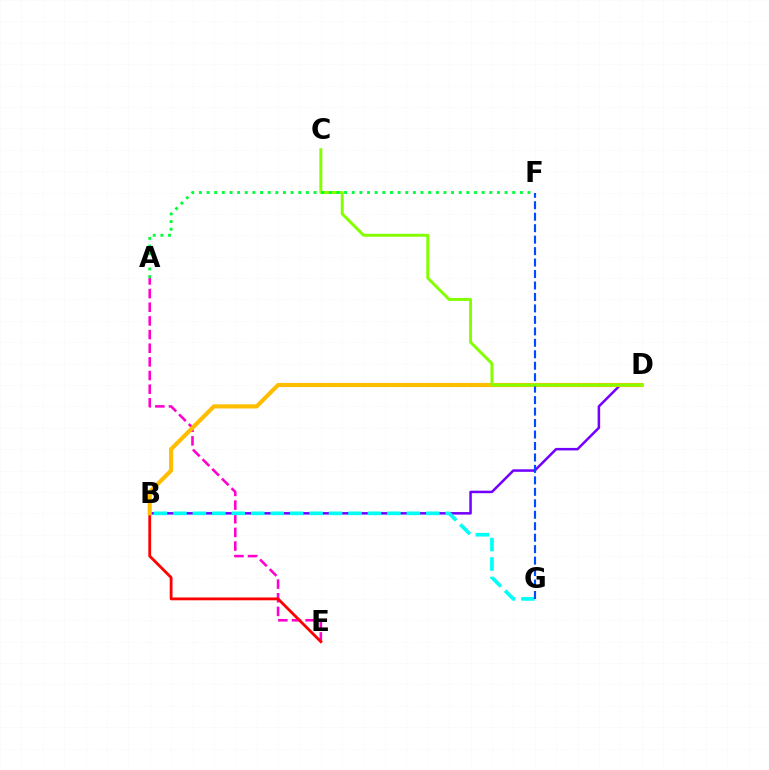{('A', 'E'): [{'color': '#ff00cf', 'line_style': 'dashed', 'thickness': 1.86}], ('B', 'E'): [{'color': '#ff0000', 'line_style': 'solid', 'thickness': 2.02}], ('B', 'D'): [{'color': '#7200ff', 'line_style': 'solid', 'thickness': 1.81}, {'color': '#ffbd00', 'line_style': 'solid', 'thickness': 2.96}], ('B', 'G'): [{'color': '#00fff6', 'line_style': 'dashed', 'thickness': 2.64}], ('F', 'G'): [{'color': '#004bff', 'line_style': 'dashed', 'thickness': 1.56}], ('C', 'D'): [{'color': '#84ff00', 'line_style': 'solid', 'thickness': 2.13}], ('A', 'F'): [{'color': '#00ff39', 'line_style': 'dotted', 'thickness': 2.08}]}